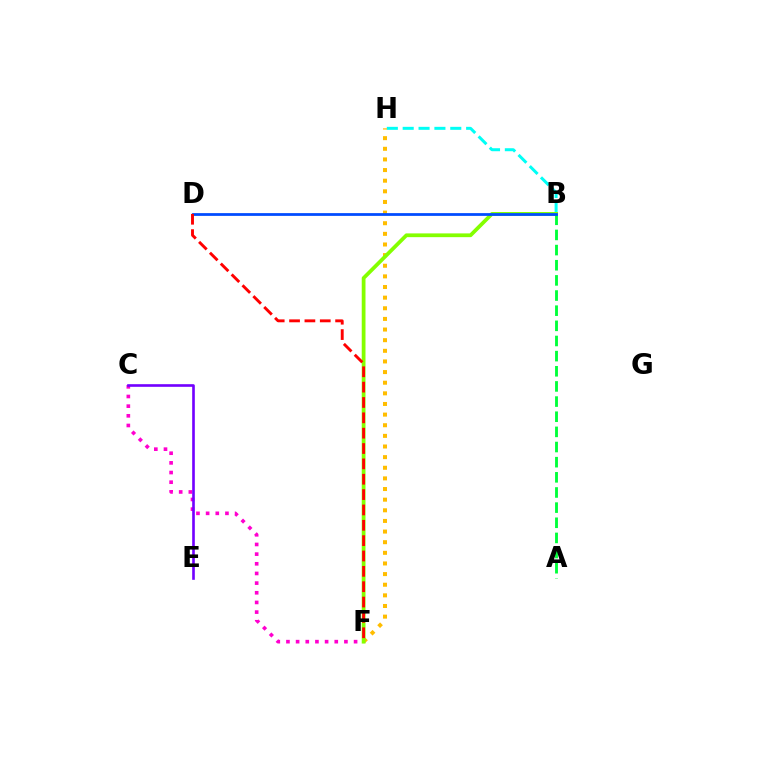{('C', 'F'): [{'color': '#ff00cf', 'line_style': 'dotted', 'thickness': 2.63}], ('B', 'H'): [{'color': '#00fff6', 'line_style': 'dashed', 'thickness': 2.15}], ('F', 'H'): [{'color': '#ffbd00', 'line_style': 'dotted', 'thickness': 2.89}], ('B', 'F'): [{'color': '#84ff00', 'line_style': 'solid', 'thickness': 2.71}], ('A', 'B'): [{'color': '#00ff39', 'line_style': 'dashed', 'thickness': 2.06}], ('C', 'E'): [{'color': '#7200ff', 'line_style': 'solid', 'thickness': 1.9}], ('B', 'D'): [{'color': '#004bff', 'line_style': 'solid', 'thickness': 1.98}], ('D', 'F'): [{'color': '#ff0000', 'line_style': 'dashed', 'thickness': 2.09}]}